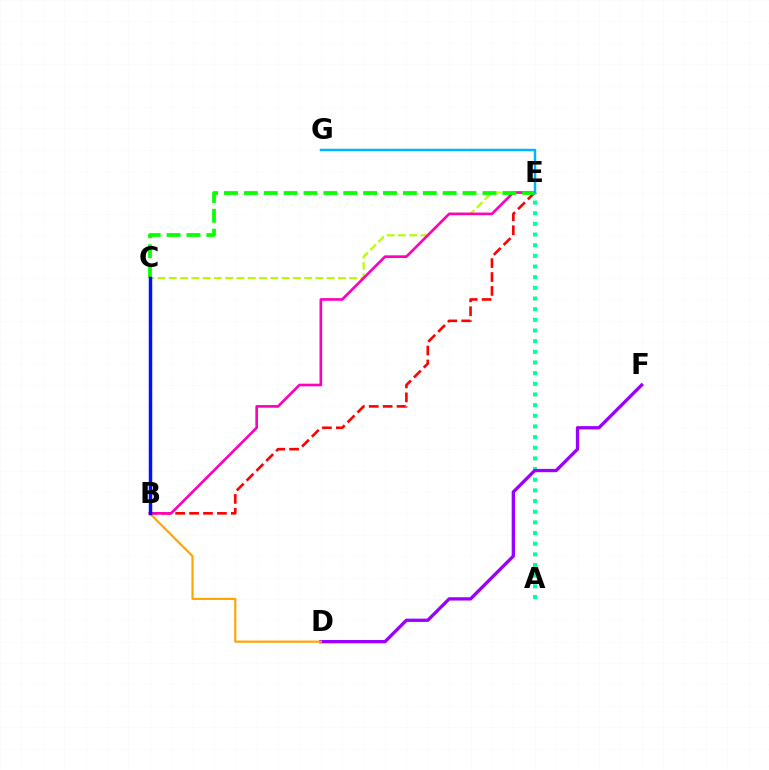{('B', 'E'): [{'color': '#ff0000', 'line_style': 'dashed', 'thickness': 1.89}, {'color': '#ff00bd', 'line_style': 'solid', 'thickness': 1.92}], ('C', 'E'): [{'color': '#b3ff00', 'line_style': 'dashed', 'thickness': 1.53}, {'color': '#08ff00', 'line_style': 'dashed', 'thickness': 2.7}], ('A', 'E'): [{'color': '#00ff9d', 'line_style': 'dotted', 'thickness': 2.9}], ('D', 'F'): [{'color': '#9b00ff', 'line_style': 'solid', 'thickness': 2.38}], ('B', 'D'): [{'color': '#ffa500', 'line_style': 'solid', 'thickness': 1.56}], ('E', 'G'): [{'color': '#00b5ff', 'line_style': 'solid', 'thickness': 1.79}], ('B', 'C'): [{'color': '#0010ff', 'line_style': 'solid', 'thickness': 2.5}]}